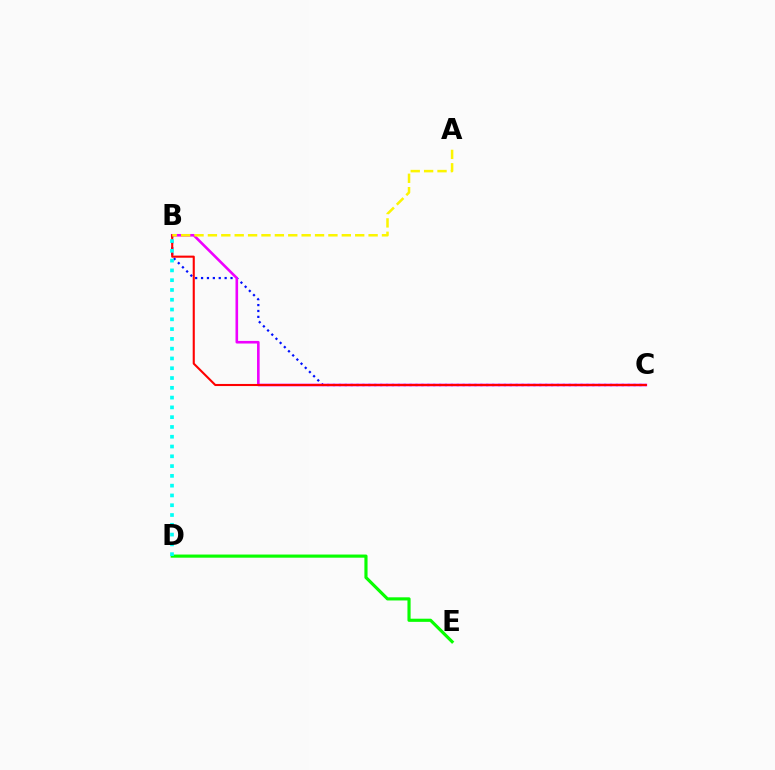{('B', 'C'): [{'color': '#0010ff', 'line_style': 'dotted', 'thickness': 1.6}, {'color': '#ee00ff', 'line_style': 'solid', 'thickness': 1.88}, {'color': '#ff0000', 'line_style': 'solid', 'thickness': 1.51}], ('D', 'E'): [{'color': '#08ff00', 'line_style': 'solid', 'thickness': 2.27}], ('A', 'B'): [{'color': '#fcf500', 'line_style': 'dashed', 'thickness': 1.82}], ('B', 'D'): [{'color': '#00fff6', 'line_style': 'dotted', 'thickness': 2.66}]}